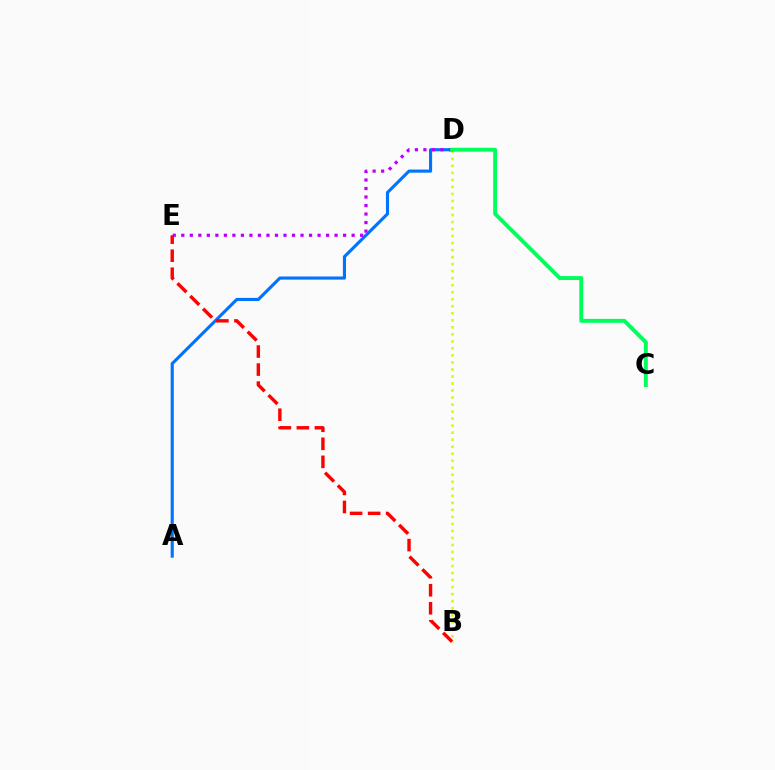{('B', 'D'): [{'color': '#d1ff00', 'line_style': 'dotted', 'thickness': 1.91}], ('A', 'D'): [{'color': '#0074ff', 'line_style': 'solid', 'thickness': 2.25}], ('D', 'E'): [{'color': '#b900ff', 'line_style': 'dotted', 'thickness': 2.31}], ('B', 'E'): [{'color': '#ff0000', 'line_style': 'dashed', 'thickness': 2.45}], ('C', 'D'): [{'color': '#00ff5c', 'line_style': 'solid', 'thickness': 2.82}]}